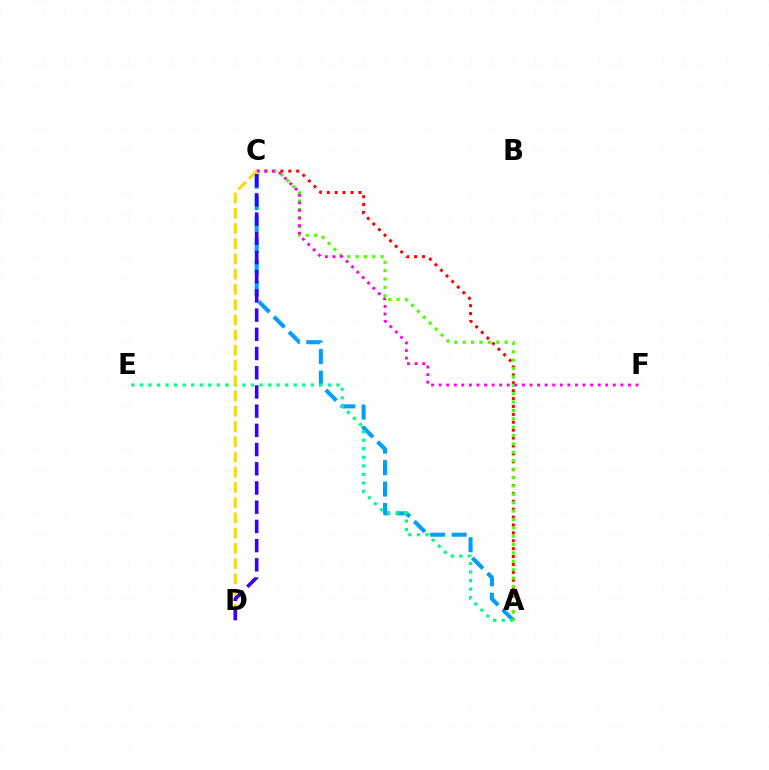{('A', 'C'): [{'color': '#ff0000', 'line_style': 'dotted', 'thickness': 2.15}, {'color': '#009eff', 'line_style': 'dashed', 'thickness': 2.91}, {'color': '#4fff00', 'line_style': 'dotted', 'thickness': 2.28}], ('A', 'E'): [{'color': '#00ff86', 'line_style': 'dotted', 'thickness': 2.32}], ('C', 'F'): [{'color': '#ff00ed', 'line_style': 'dotted', 'thickness': 2.06}], ('C', 'D'): [{'color': '#ffd500', 'line_style': 'dashed', 'thickness': 2.07}, {'color': '#3700ff', 'line_style': 'dashed', 'thickness': 2.61}]}